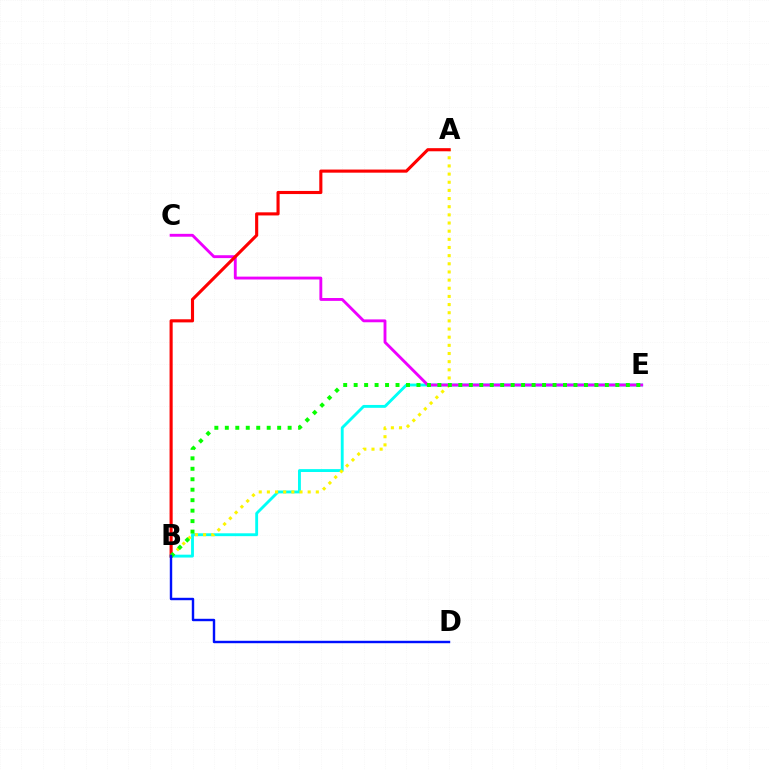{('B', 'E'): [{'color': '#00fff6', 'line_style': 'solid', 'thickness': 2.07}, {'color': '#08ff00', 'line_style': 'dotted', 'thickness': 2.84}], ('A', 'B'): [{'color': '#fcf500', 'line_style': 'dotted', 'thickness': 2.22}, {'color': '#ff0000', 'line_style': 'solid', 'thickness': 2.24}], ('C', 'E'): [{'color': '#ee00ff', 'line_style': 'solid', 'thickness': 2.07}], ('B', 'D'): [{'color': '#0010ff', 'line_style': 'solid', 'thickness': 1.74}]}